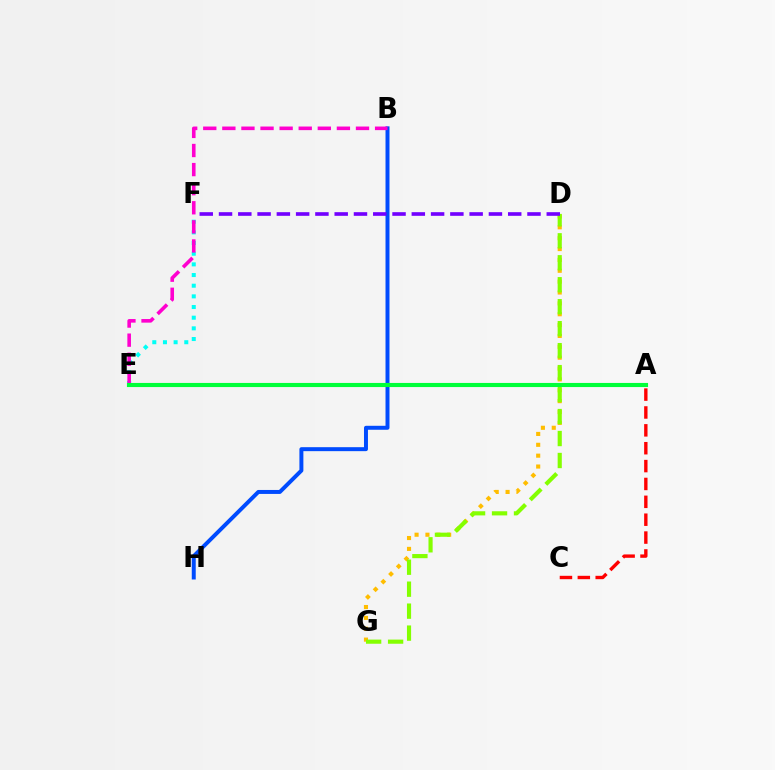{('D', 'G'): [{'color': '#ffbd00', 'line_style': 'dotted', 'thickness': 2.95}, {'color': '#84ff00', 'line_style': 'dashed', 'thickness': 2.98}], ('E', 'F'): [{'color': '#00fff6', 'line_style': 'dotted', 'thickness': 2.9}], ('B', 'H'): [{'color': '#004bff', 'line_style': 'solid', 'thickness': 2.86}], ('B', 'E'): [{'color': '#ff00cf', 'line_style': 'dashed', 'thickness': 2.59}], ('A', 'C'): [{'color': '#ff0000', 'line_style': 'dashed', 'thickness': 2.43}], ('A', 'E'): [{'color': '#00ff39', 'line_style': 'solid', 'thickness': 2.96}], ('D', 'F'): [{'color': '#7200ff', 'line_style': 'dashed', 'thickness': 2.62}]}